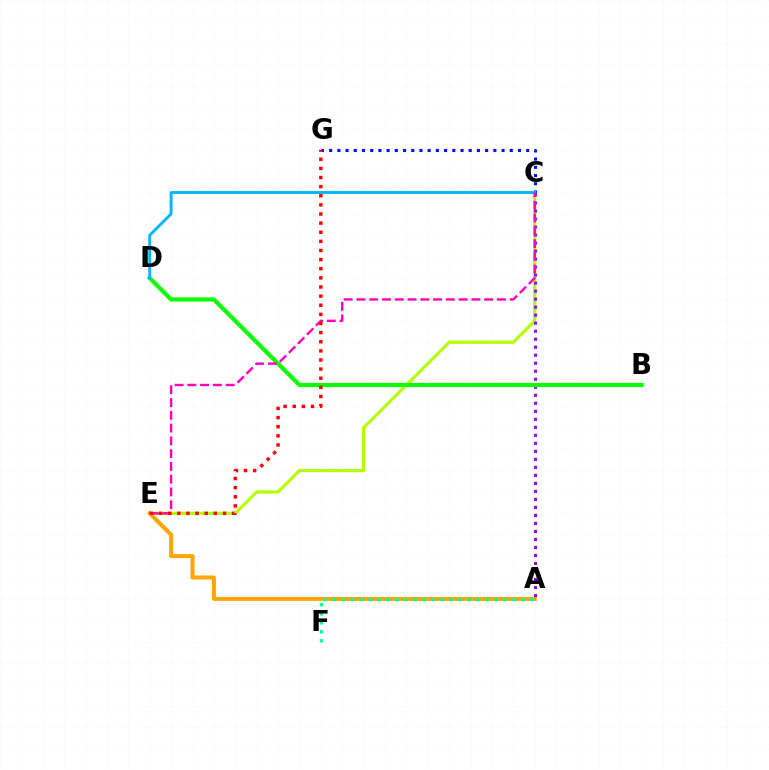{('C', 'E'): [{'color': '#b3ff00', 'line_style': 'solid', 'thickness': 2.3}, {'color': '#ff00bd', 'line_style': 'dashed', 'thickness': 1.73}], ('A', 'E'): [{'color': '#ffa500', 'line_style': 'solid', 'thickness': 2.92}], ('A', 'F'): [{'color': '#00ff9d', 'line_style': 'dotted', 'thickness': 2.44}], ('C', 'G'): [{'color': '#0010ff', 'line_style': 'dotted', 'thickness': 2.23}], ('A', 'C'): [{'color': '#9b00ff', 'line_style': 'dotted', 'thickness': 2.18}], ('B', 'D'): [{'color': '#08ff00', 'line_style': 'solid', 'thickness': 2.98}], ('C', 'D'): [{'color': '#00b5ff', 'line_style': 'solid', 'thickness': 2.08}], ('E', 'G'): [{'color': '#ff0000', 'line_style': 'dotted', 'thickness': 2.48}]}